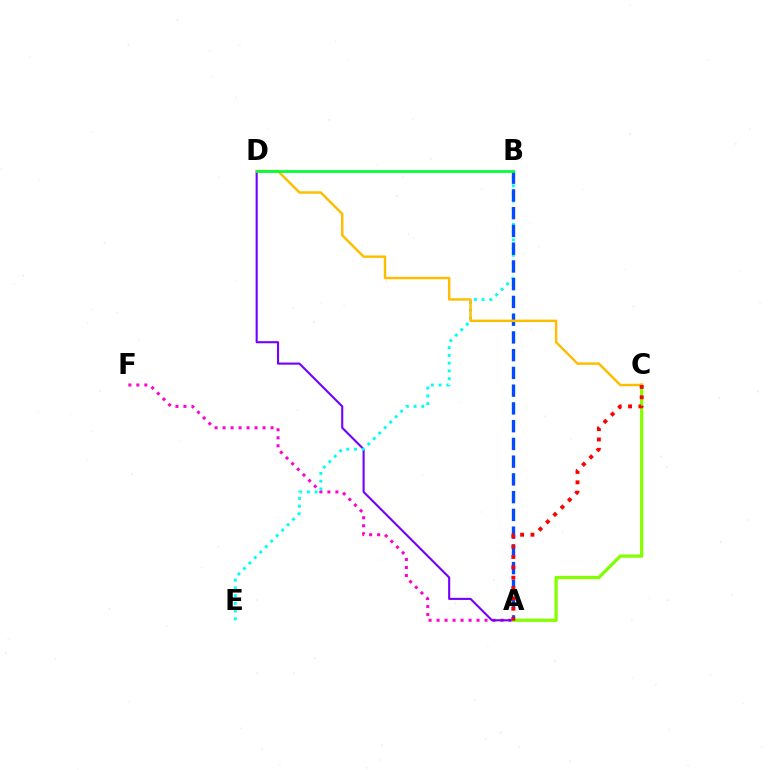{('A', 'F'): [{'color': '#ff00cf', 'line_style': 'dotted', 'thickness': 2.17}], ('A', 'D'): [{'color': '#7200ff', 'line_style': 'solid', 'thickness': 1.51}], ('A', 'C'): [{'color': '#84ff00', 'line_style': 'solid', 'thickness': 2.34}, {'color': '#ff0000', 'line_style': 'dotted', 'thickness': 2.81}], ('B', 'E'): [{'color': '#00fff6', 'line_style': 'dotted', 'thickness': 2.1}], ('A', 'B'): [{'color': '#004bff', 'line_style': 'dashed', 'thickness': 2.41}], ('C', 'D'): [{'color': '#ffbd00', 'line_style': 'solid', 'thickness': 1.77}], ('B', 'D'): [{'color': '#00ff39', 'line_style': 'solid', 'thickness': 2.0}]}